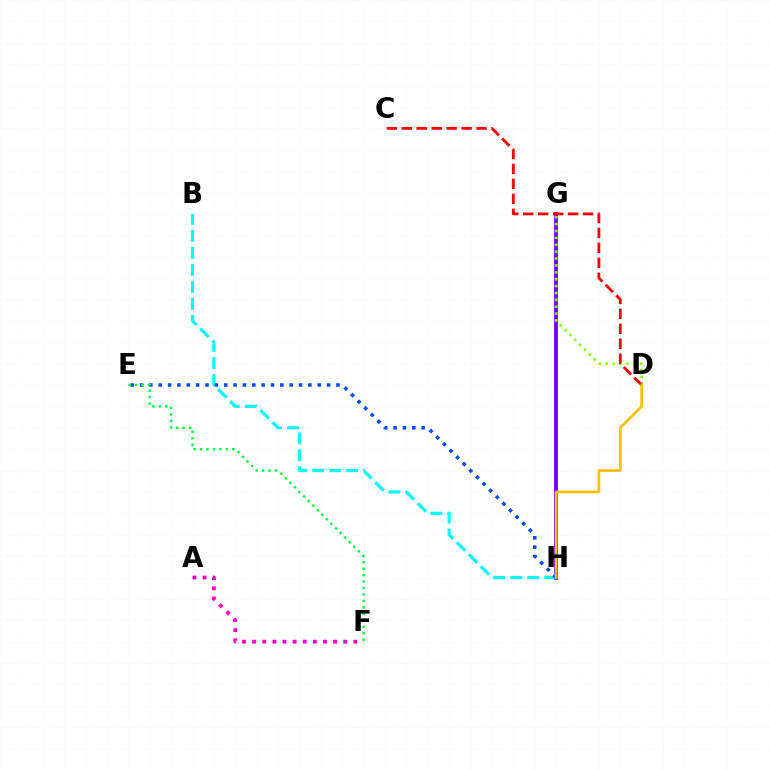{('A', 'F'): [{'color': '#ff00cf', 'line_style': 'dotted', 'thickness': 2.75}], ('G', 'H'): [{'color': '#7200ff', 'line_style': 'solid', 'thickness': 2.74}], ('B', 'H'): [{'color': '#00fff6', 'line_style': 'dashed', 'thickness': 2.31}], ('D', 'G'): [{'color': '#84ff00', 'line_style': 'dotted', 'thickness': 1.87}], ('E', 'H'): [{'color': '#004bff', 'line_style': 'dotted', 'thickness': 2.54}], ('C', 'D'): [{'color': '#ff0000', 'line_style': 'dashed', 'thickness': 2.03}], ('E', 'F'): [{'color': '#00ff39', 'line_style': 'dotted', 'thickness': 1.75}], ('D', 'H'): [{'color': '#ffbd00', 'line_style': 'solid', 'thickness': 1.9}]}